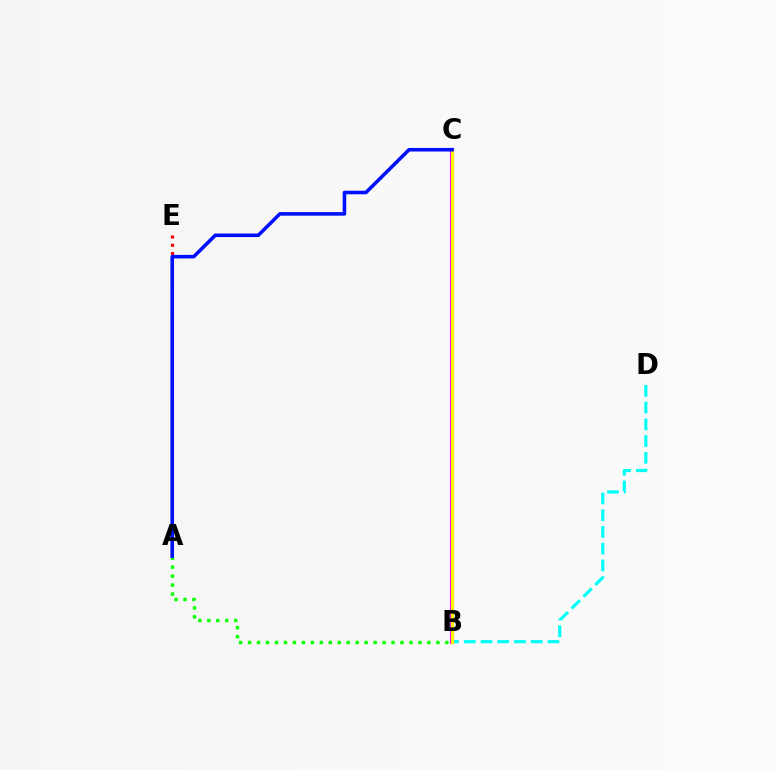{('A', 'E'): [{'color': '#ff0000', 'line_style': 'dotted', 'thickness': 2.23}], ('A', 'B'): [{'color': '#08ff00', 'line_style': 'dotted', 'thickness': 2.44}], ('B', 'D'): [{'color': '#00fff6', 'line_style': 'dashed', 'thickness': 2.27}], ('B', 'C'): [{'color': '#ee00ff', 'line_style': 'solid', 'thickness': 2.98}, {'color': '#fcf500', 'line_style': 'solid', 'thickness': 2.26}], ('A', 'C'): [{'color': '#0010ff', 'line_style': 'solid', 'thickness': 2.58}]}